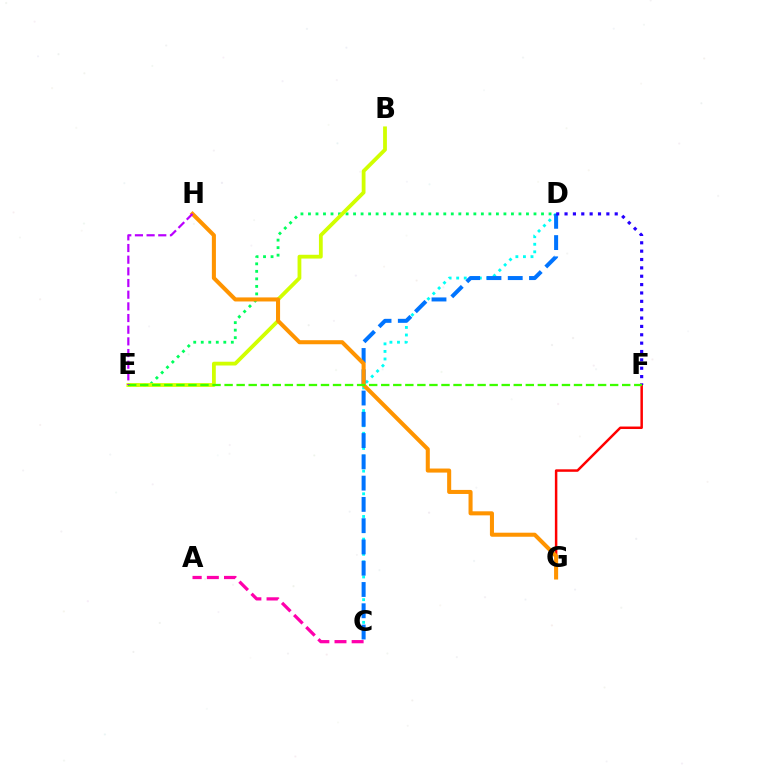{('D', 'E'): [{'color': '#00ff5c', 'line_style': 'dotted', 'thickness': 2.04}], ('F', 'G'): [{'color': '#ff0000', 'line_style': 'solid', 'thickness': 1.79}], ('C', 'D'): [{'color': '#00fff6', 'line_style': 'dotted', 'thickness': 2.05}, {'color': '#0074ff', 'line_style': 'dashed', 'thickness': 2.89}], ('B', 'E'): [{'color': '#d1ff00', 'line_style': 'solid', 'thickness': 2.73}], ('D', 'F'): [{'color': '#2500ff', 'line_style': 'dotted', 'thickness': 2.27}], ('G', 'H'): [{'color': '#ff9400', 'line_style': 'solid', 'thickness': 2.92}], ('E', 'F'): [{'color': '#3dff00', 'line_style': 'dashed', 'thickness': 1.64}], ('E', 'H'): [{'color': '#b900ff', 'line_style': 'dashed', 'thickness': 1.59}], ('A', 'C'): [{'color': '#ff00ac', 'line_style': 'dashed', 'thickness': 2.33}]}